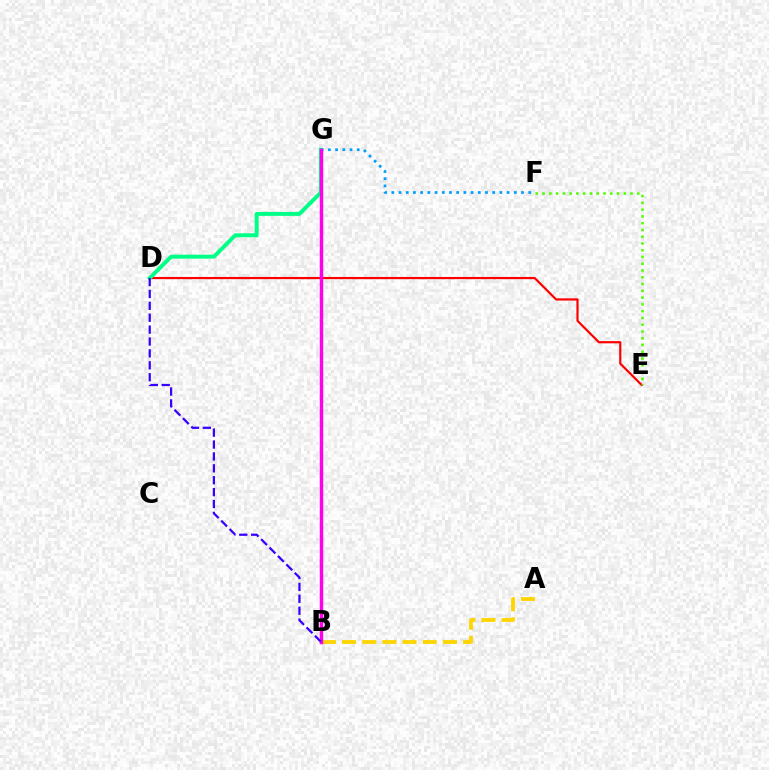{('D', 'E'): [{'color': '#ff0000', 'line_style': 'solid', 'thickness': 1.59}], ('E', 'F'): [{'color': '#4fff00', 'line_style': 'dotted', 'thickness': 1.84}], ('D', 'G'): [{'color': '#00ff86', 'line_style': 'solid', 'thickness': 2.84}], ('A', 'B'): [{'color': '#ffd500', 'line_style': 'dashed', 'thickness': 2.74}], ('F', 'G'): [{'color': '#009eff', 'line_style': 'dotted', 'thickness': 1.96}], ('B', 'G'): [{'color': '#ff00ed', 'line_style': 'solid', 'thickness': 2.48}], ('B', 'D'): [{'color': '#3700ff', 'line_style': 'dashed', 'thickness': 1.62}]}